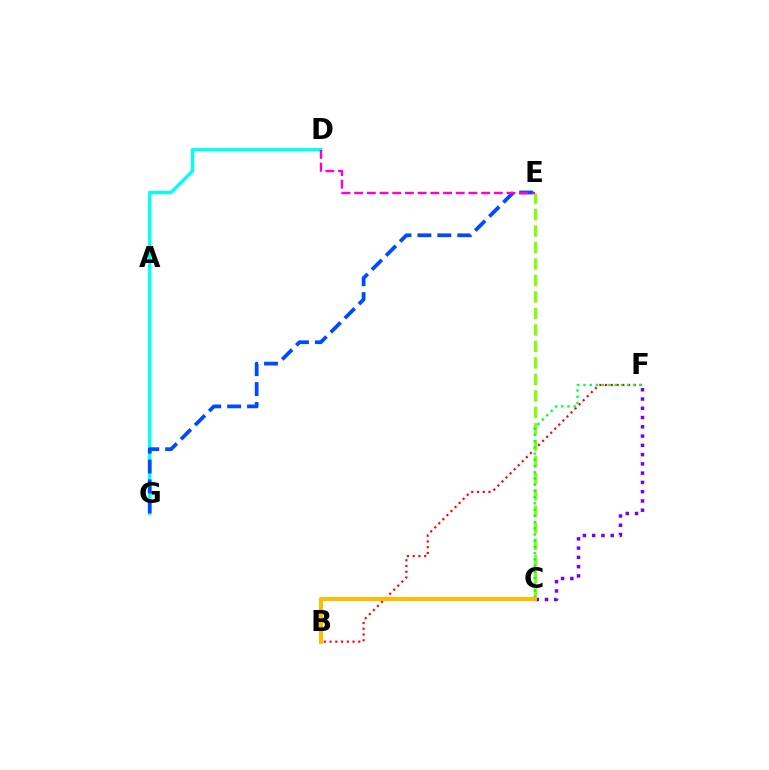{('B', 'F'): [{'color': '#ff0000', 'line_style': 'dotted', 'thickness': 1.56}], ('D', 'G'): [{'color': '#00fff6', 'line_style': 'solid', 'thickness': 2.39}], ('C', 'E'): [{'color': '#84ff00', 'line_style': 'dashed', 'thickness': 2.24}], ('E', 'G'): [{'color': '#004bff', 'line_style': 'dashed', 'thickness': 2.71}], ('C', 'F'): [{'color': '#00ff39', 'line_style': 'dotted', 'thickness': 1.69}, {'color': '#7200ff', 'line_style': 'dotted', 'thickness': 2.52}], ('B', 'C'): [{'color': '#ffbd00', 'line_style': 'solid', 'thickness': 2.92}], ('D', 'E'): [{'color': '#ff00cf', 'line_style': 'dashed', 'thickness': 1.73}]}